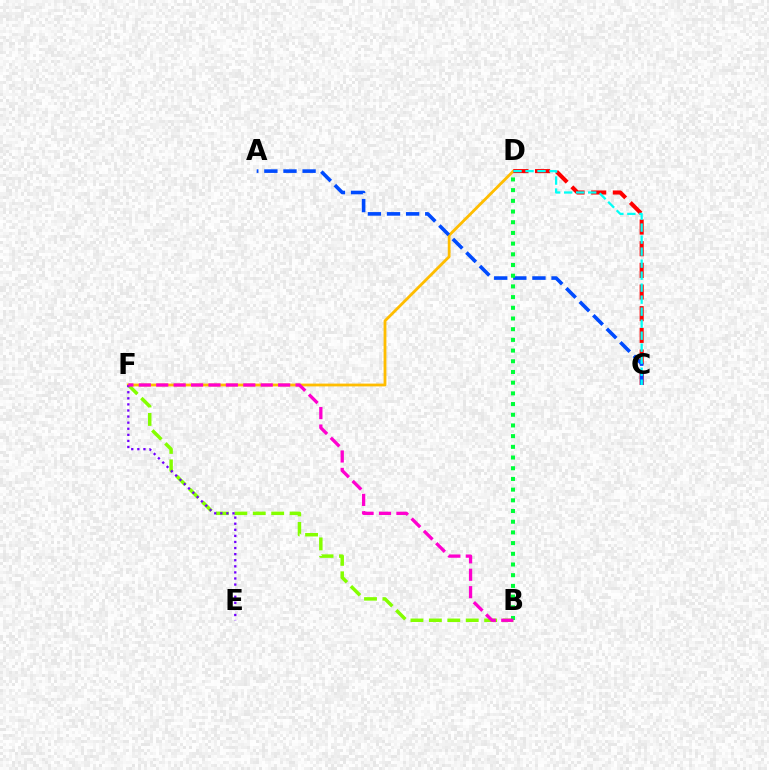{('D', 'F'): [{'color': '#ffbd00', 'line_style': 'solid', 'thickness': 2.02}], ('C', 'D'): [{'color': '#ff0000', 'line_style': 'dashed', 'thickness': 2.94}, {'color': '#00fff6', 'line_style': 'dashed', 'thickness': 1.63}], ('A', 'C'): [{'color': '#004bff', 'line_style': 'dashed', 'thickness': 2.6}], ('B', 'F'): [{'color': '#84ff00', 'line_style': 'dashed', 'thickness': 2.5}, {'color': '#ff00cf', 'line_style': 'dashed', 'thickness': 2.37}], ('E', 'F'): [{'color': '#7200ff', 'line_style': 'dotted', 'thickness': 1.65}], ('B', 'D'): [{'color': '#00ff39', 'line_style': 'dotted', 'thickness': 2.91}]}